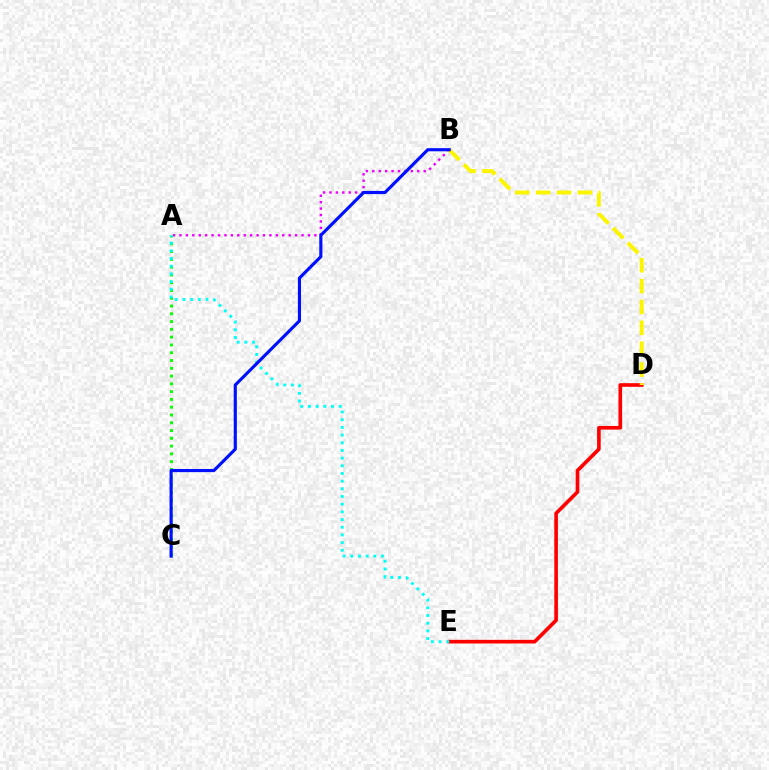{('D', 'E'): [{'color': '#ff0000', 'line_style': 'solid', 'thickness': 2.62}], ('A', 'B'): [{'color': '#ee00ff', 'line_style': 'dotted', 'thickness': 1.75}], ('B', 'D'): [{'color': '#fcf500', 'line_style': 'dashed', 'thickness': 2.84}], ('A', 'C'): [{'color': '#08ff00', 'line_style': 'dotted', 'thickness': 2.11}], ('A', 'E'): [{'color': '#00fff6', 'line_style': 'dotted', 'thickness': 2.09}], ('B', 'C'): [{'color': '#0010ff', 'line_style': 'solid', 'thickness': 2.27}]}